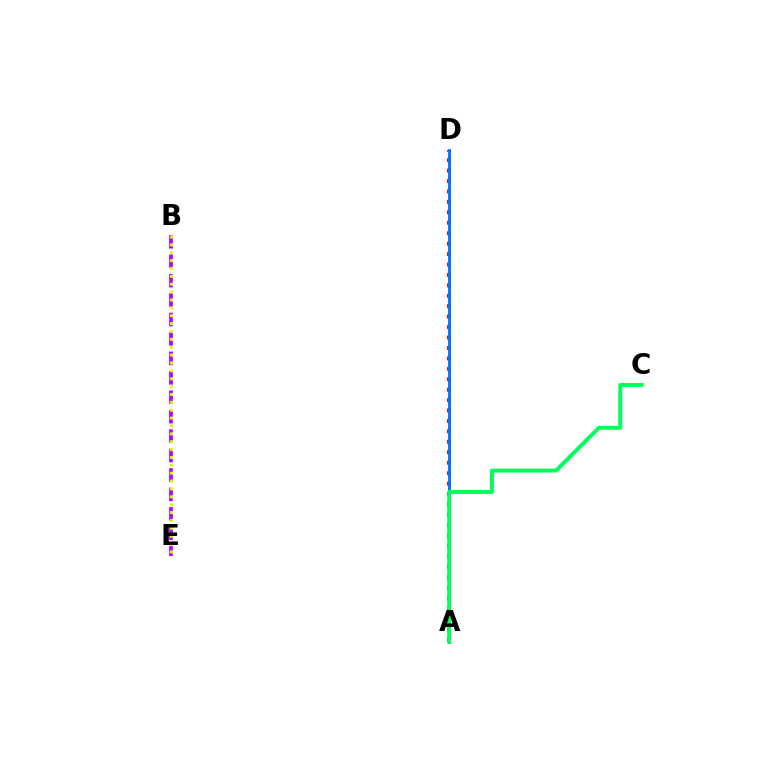{('A', 'D'): [{'color': '#ff0000', 'line_style': 'dotted', 'thickness': 2.83}, {'color': '#0074ff', 'line_style': 'solid', 'thickness': 2.07}], ('B', 'E'): [{'color': '#b900ff', 'line_style': 'dashed', 'thickness': 2.64}, {'color': '#d1ff00', 'line_style': 'dotted', 'thickness': 2.14}], ('A', 'C'): [{'color': '#00ff5c', 'line_style': 'solid', 'thickness': 2.83}]}